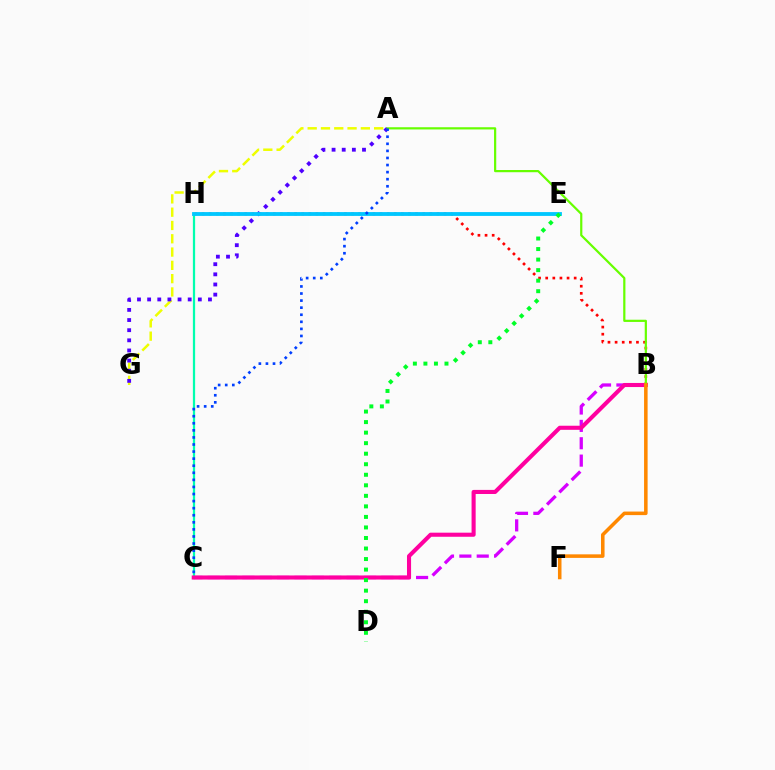{('A', 'G'): [{'color': '#eeff00', 'line_style': 'dashed', 'thickness': 1.81}, {'color': '#4f00ff', 'line_style': 'dotted', 'thickness': 2.75}], ('B', 'C'): [{'color': '#d600ff', 'line_style': 'dashed', 'thickness': 2.36}, {'color': '#ff00a0', 'line_style': 'solid', 'thickness': 2.94}], ('C', 'H'): [{'color': '#00ffaf', 'line_style': 'solid', 'thickness': 1.61}], ('B', 'H'): [{'color': '#ff0000', 'line_style': 'dotted', 'thickness': 1.93}], ('E', 'H'): [{'color': '#00c7ff', 'line_style': 'solid', 'thickness': 2.75}], ('A', 'B'): [{'color': '#66ff00', 'line_style': 'solid', 'thickness': 1.59}], ('B', 'F'): [{'color': '#ff8800', 'line_style': 'solid', 'thickness': 2.55}], ('D', 'E'): [{'color': '#00ff27', 'line_style': 'dotted', 'thickness': 2.86}], ('A', 'C'): [{'color': '#003fff', 'line_style': 'dotted', 'thickness': 1.92}]}